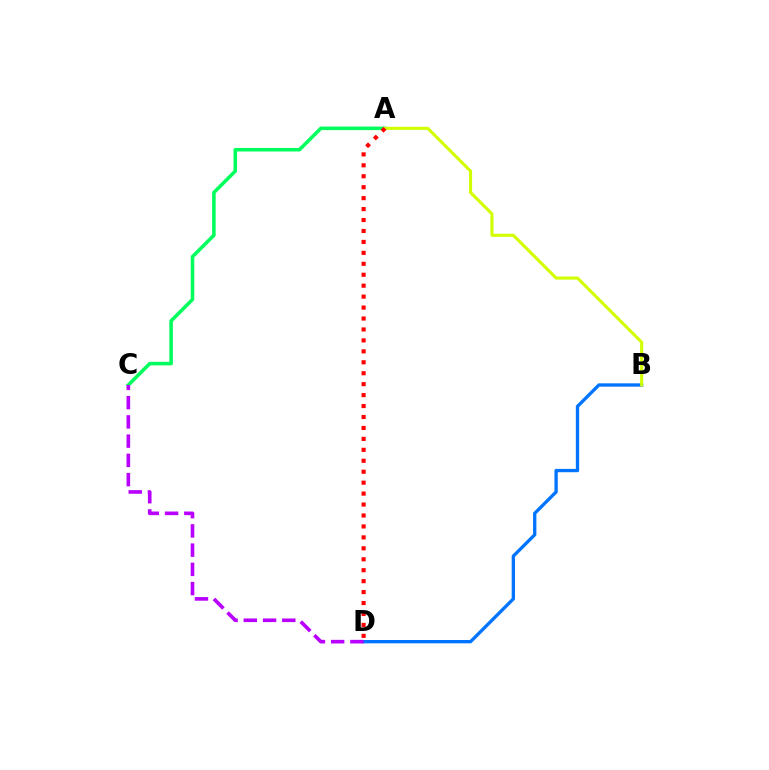{('A', 'C'): [{'color': '#00ff5c', 'line_style': 'solid', 'thickness': 2.54}], ('B', 'D'): [{'color': '#0074ff', 'line_style': 'solid', 'thickness': 2.39}], ('A', 'B'): [{'color': '#d1ff00', 'line_style': 'solid', 'thickness': 2.22}], ('A', 'D'): [{'color': '#ff0000', 'line_style': 'dotted', 'thickness': 2.97}], ('C', 'D'): [{'color': '#b900ff', 'line_style': 'dashed', 'thickness': 2.61}]}